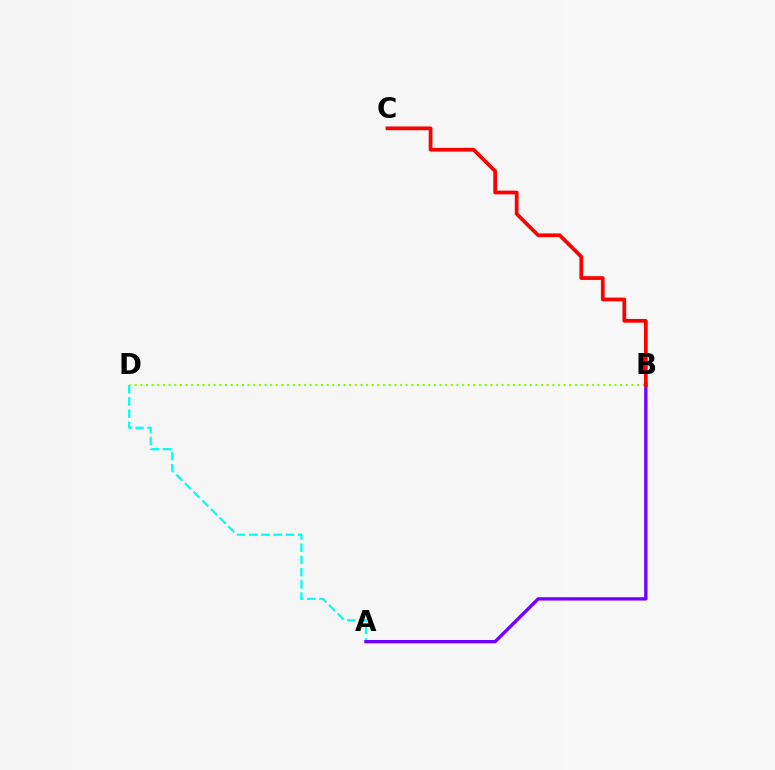{('A', 'D'): [{'color': '#00fff6', 'line_style': 'dashed', 'thickness': 1.66}], ('B', 'D'): [{'color': '#84ff00', 'line_style': 'dotted', 'thickness': 1.53}], ('A', 'B'): [{'color': '#7200ff', 'line_style': 'solid', 'thickness': 2.4}], ('B', 'C'): [{'color': '#ff0000', 'line_style': 'solid', 'thickness': 2.7}]}